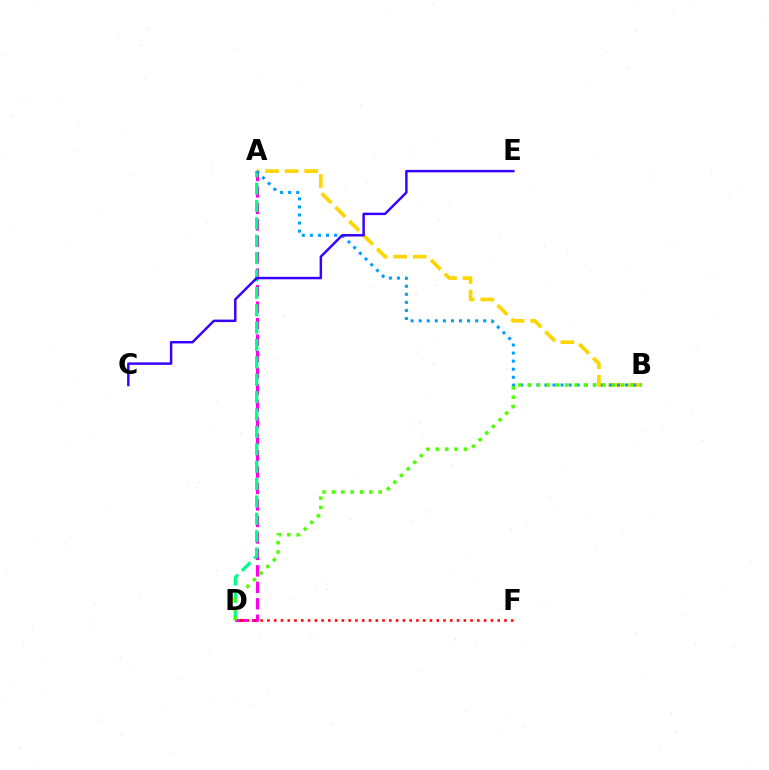{('A', 'D'): [{'color': '#ff00ed', 'line_style': 'dashed', 'thickness': 2.24}, {'color': '#00ff86', 'line_style': 'dashed', 'thickness': 2.36}], ('A', 'B'): [{'color': '#ffd500', 'line_style': 'dashed', 'thickness': 2.66}, {'color': '#009eff', 'line_style': 'dotted', 'thickness': 2.19}], ('B', 'D'): [{'color': '#4fff00', 'line_style': 'dotted', 'thickness': 2.54}], ('C', 'E'): [{'color': '#3700ff', 'line_style': 'solid', 'thickness': 1.77}], ('D', 'F'): [{'color': '#ff0000', 'line_style': 'dotted', 'thickness': 1.84}]}